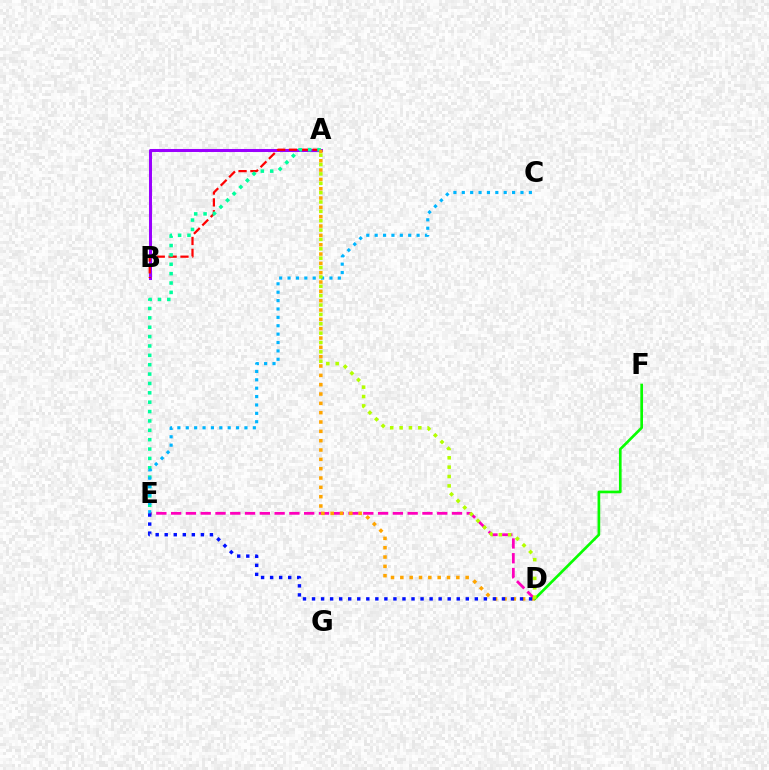{('D', 'E'): [{'color': '#ff00bd', 'line_style': 'dashed', 'thickness': 2.01}, {'color': '#0010ff', 'line_style': 'dotted', 'thickness': 2.46}], ('A', 'B'): [{'color': '#9b00ff', 'line_style': 'solid', 'thickness': 2.19}, {'color': '#ff0000', 'line_style': 'dashed', 'thickness': 1.61}], ('A', 'E'): [{'color': '#00ff9d', 'line_style': 'dotted', 'thickness': 2.55}], ('D', 'F'): [{'color': '#08ff00', 'line_style': 'solid', 'thickness': 1.92}], ('A', 'D'): [{'color': '#ffa500', 'line_style': 'dotted', 'thickness': 2.54}, {'color': '#b3ff00', 'line_style': 'dotted', 'thickness': 2.54}], ('C', 'E'): [{'color': '#00b5ff', 'line_style': 'dotted', 'thickness': 2.28}]}